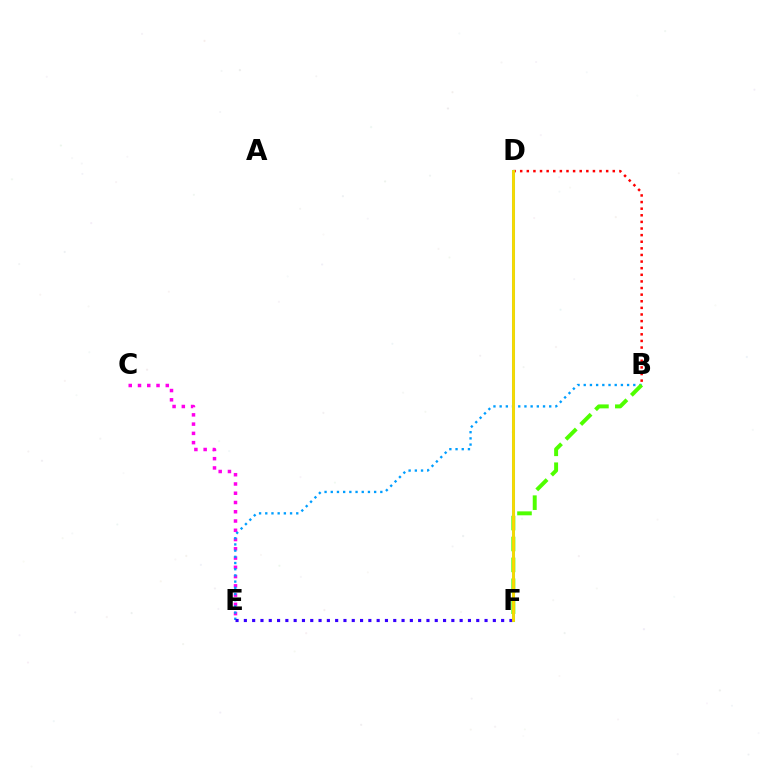{('C', 'E'): [{'color': '#ff00ed', 'line_style': 'dotted', 'thickness': 2.52}], ('B', 'D'): [{'color': '#ff0000', 'line_style': 'dotted', 'thickness': 1.8}], ('B', 'E'): [{'color': '#009eff', 'line_style': 'dotted', 'thickness': 1.68}], ('D', 'F'): [{'color': '#00ff86', 'line_style': 'solid', 'thickness': 2.19}, {'color': '#ffd500', 'line_style': 'solid', 'thickness': 2.02}], ('E', 'F'): [{'color': '#3700ff', 'line_style': 'dotted', 'thickness': 2.25}], ('B', 'F'): [{'color': '#4fff00', 'line_style': 'dashed', 'thickness': 2.84}]}